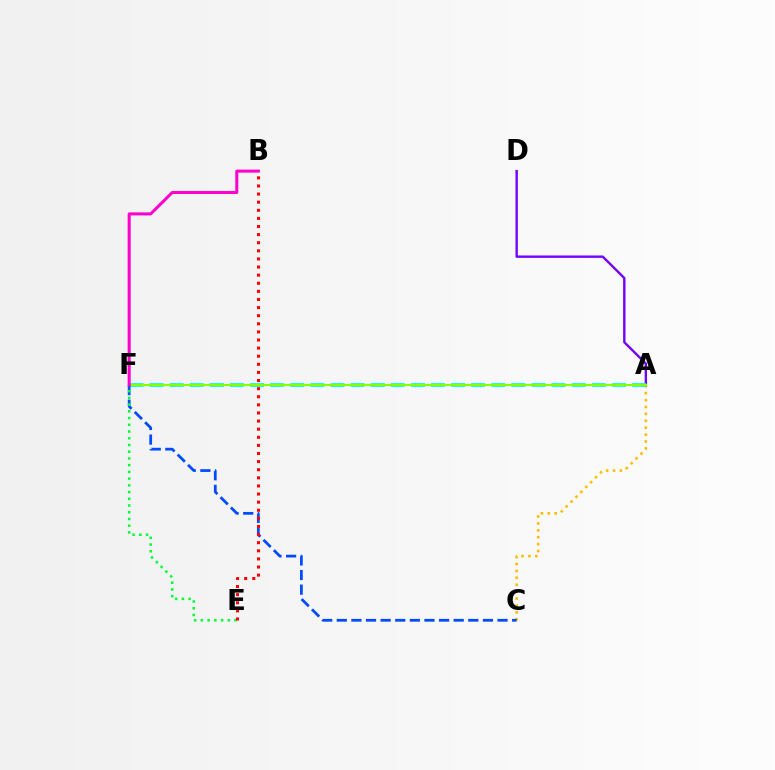{('A', 'C'): [{'color': '#ffbd00', 'line_style': 'dotted', 'thickness': 1.88}], ('A', 'D'): [{'color': '#7200ff', 'line_style': 'solid', 'thickness': 1.71}], ('A', 'F'): [{'color': '#00fff6', 'line_style': 'dashed', 'thickness': 2.73}, {'color': '#84ff00', 'line_style': 'solid', 'thickness': 1.5}], ('C', 'F'): [{'color': '#004bff', 'line_style': 'dashed', 'thickness': 1.99}], ('E', 'F'): [{'color': '#00ff39', 'line_style': 'dotted', 'thickness': 1.83}], ('B', 'E'): [{'color': '#ff0000', 'line_style': 'dotted', 'thickness': 2.2}], ('B', 'F'): [{'color': '#ff00cf', 'line_style': 'solid', 'thickness': 2.18}]}